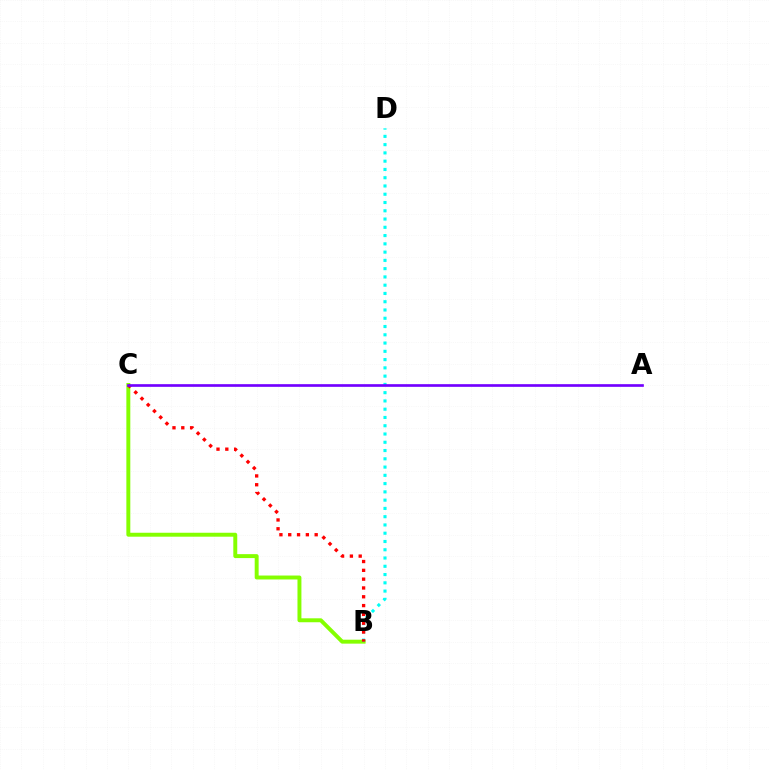{('B', 'C'): [{'color': '#84ff00', 'line_style': 'solid', 'thickness': 2.84}, {'color': '#ff0000', 'line_style': 'dotted', 'thickness': 2.39}], ('B', 'D'): [{'color': '#00fff6', 'line_style': 'dotted', 'thickness': 2.25}], ('A', 'C'): [{'color': '#7200ff', 'line_style': 'solid', 'thickness': 1.92}]}